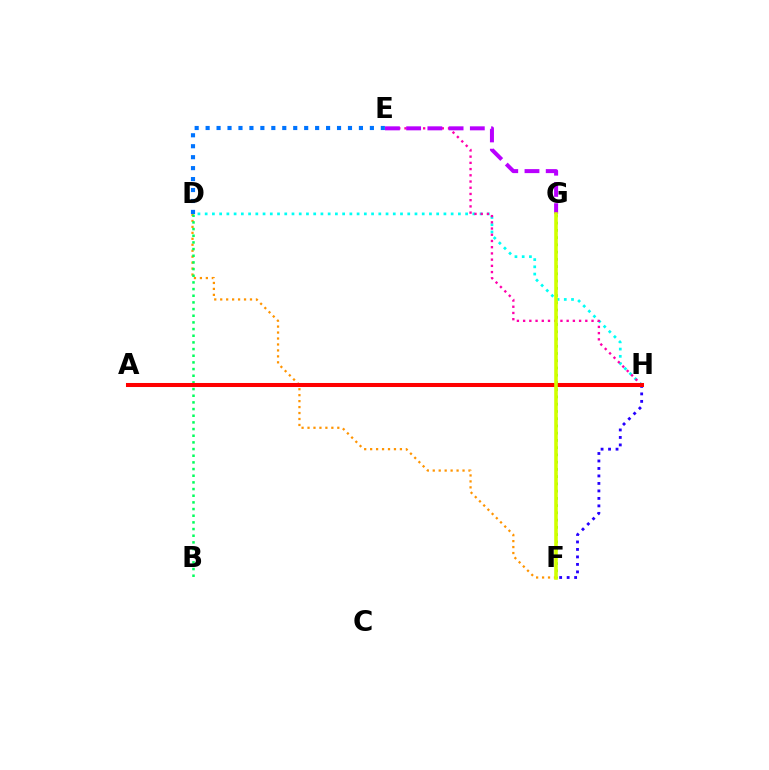{('D', 'H'): [{'color': '#00fff6', 'line_style': 'dotted', 'thickness': 1.97}], ('D', 'F'): [{'color': '#ff9400', 'line_style': 'dotted', 'thickness': 1.62}], ('F', 'G'): [{'color': '#3dff00', 'line_style': 'dotted', 'thickness': 1.97}, {'color': '#d1ff00', 'line_style': 'solid', 'thickness': 2.58}], ('E', 'H'): [{'color': '#ff00ac', 'line_style': 'dotted', 'thickness': 1.69}], ('E', 'G'): [{'color': '#b900ff', 'line_style': 'dashed', 'thickness': 2.88}], ('B', 'D'): [{'color': '#00ff5c', 'line_style': 'dotted', 'thickness': 1.81}], ('F', 'H'): [{'color': '#2500ff', 'line_style': 'dotted', 'thickness': 2.03}], ('A', 'H'): [{'color': '#ff0000', 'line_style': 'solid', 'thickness': 2.91}], ('D', 'E'): [{'color': '#0074ff', 'line_style': 'dotted', 'thickness': 2.98}]}